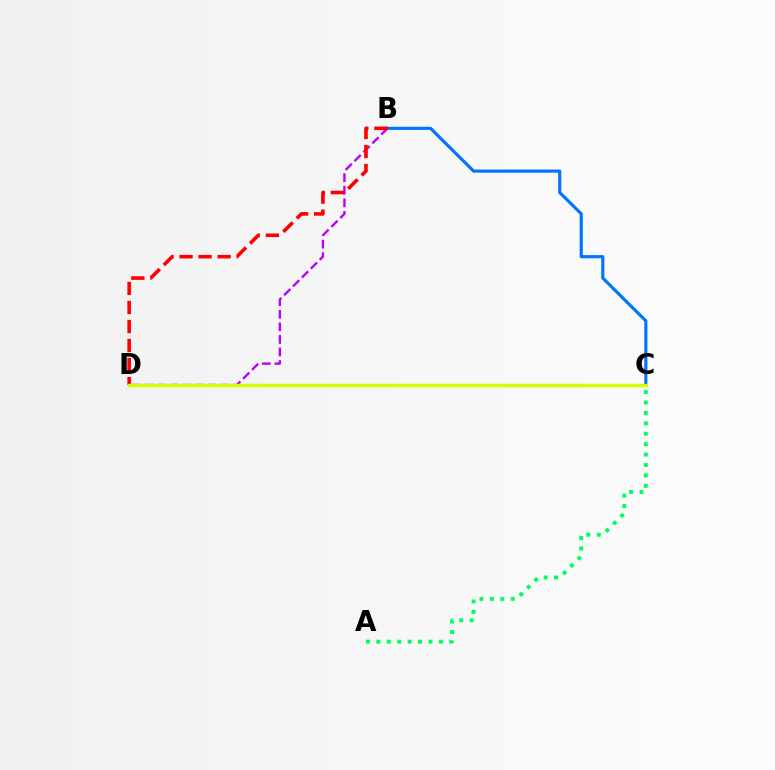{('A', 'C'): [{'color': '#00ff5c', 'line_style': 'dotted', 'thickness': 2.83}], ('B', 'C'): [{'color': '#0074ff', 'line_style': 'solid', 'thickness': 2.26}], ('B', 'D'): [{'color': '#b900ff', 'line_style': 'dashed', 'thickness': 1.71}, {'color': '#ff0000', 'line_style': 'dashed', 'thickness': 2.58}], ('C', 'D'): [{'color': '#d1ff00', 'line_style': 'solid', 'thickness': 2.45}]}